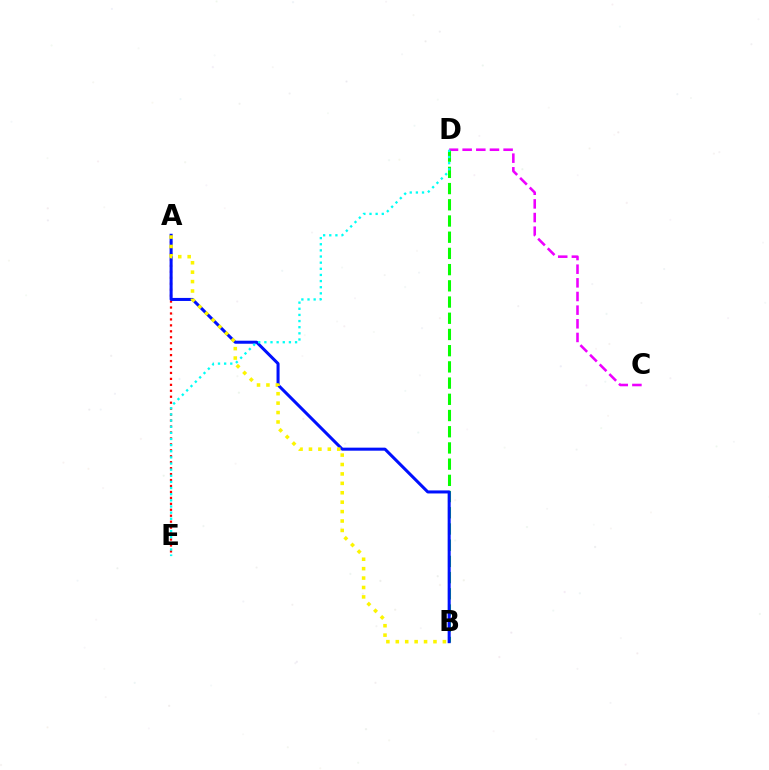{('A', 'E'): [{'color': '#ff0000', 'line_style': 'dotted', 'thickness': 1.62}], ('C', 'D'): [{'color': '#ee00ff', 'line_style': 'dashed', 'thickness': 1.85}], ('B', 'D'): [{'color': '#08ff00', 'line_style': 'dashed', 'thickness': 2.2}], ('A', 'B'): [{'color': '#0010ff', 'line_style': 'solid', 'thickness': 2.18}, {'color': '#fcf500', 'line_style': 'dotted', 'thickness': 2.56}], ('D', 'E'): [{'color': '#00fff6', 'line_style': 'dotted', 'thickness': 1.67}]}